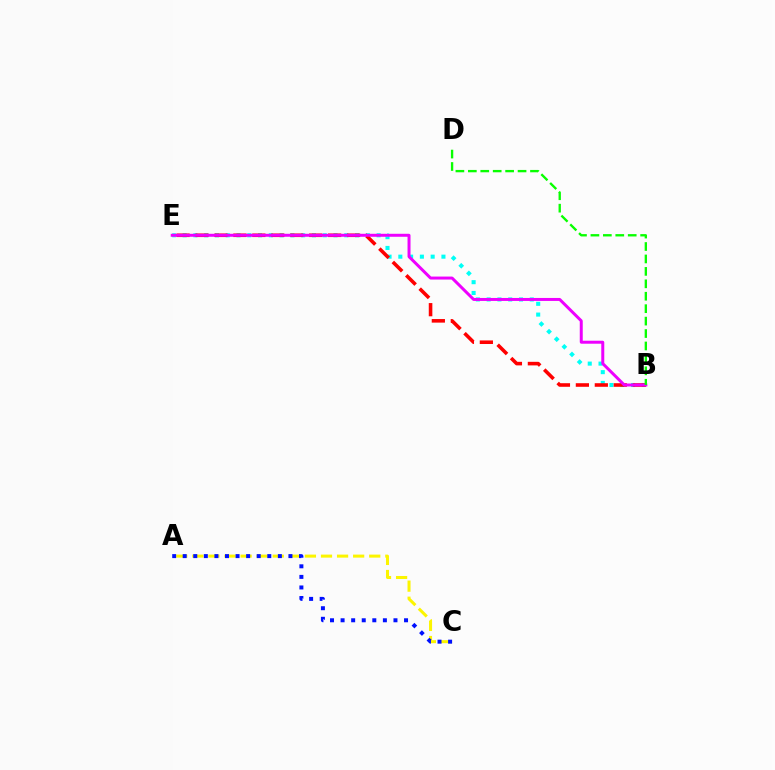{('B', 'E'): [{'color': '#00fff6', 'line_style': 'dotted', 'thickness': 2.93}, {'color': '#ff0000', 'line_style': 'dashed', 'thickness': 2.57}, {'color': '#ee00ff', 'line_style': 'solid', 'thickness': 2.15}], ('A', 'C'): [{'color': '#fcf500', 'line_style': 'dashed', 'thickness': 2.18}, {'color': '#0010ff', 'line_style': 'dotted', 'thickness': 2.87}], ('B', 'D'): [{'color': '#08ff00', 'line_style': 'dashed', 'thickness': 1.69}]}